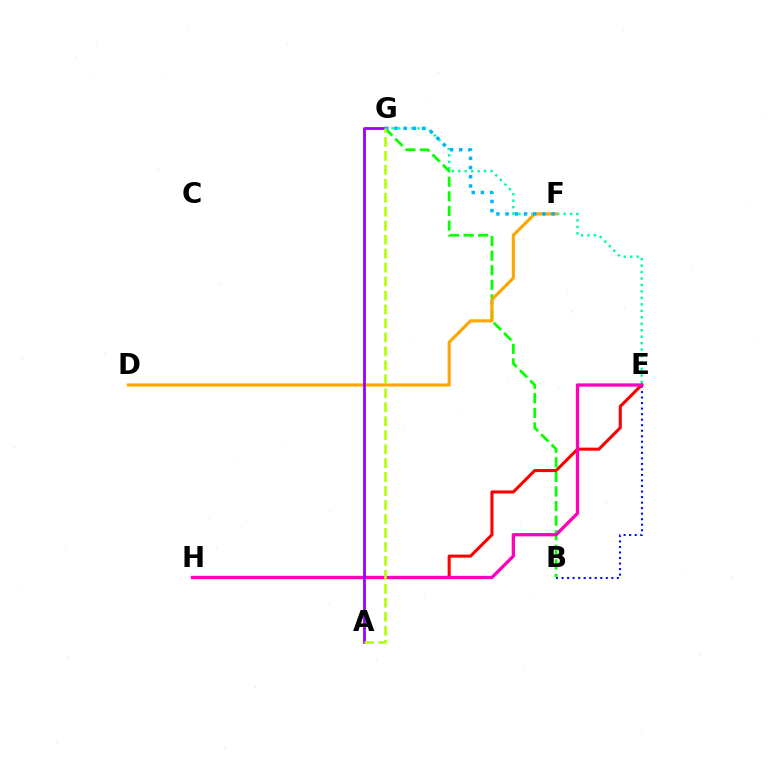{('E', 'G'): [{'color': '#00ff9d', 'line_style': 'dotted', 'thickness': 1.75}], ('E', 'H'): [{'color': '#ff0000', 'line_style': 'solid', 'thickness': 2.21}, {'color': '#ff00bd', 'line_style': 'solid', 'thickness': 2.36}], ('B', 'E'): [{'color': '#0010ff', 'line_style': 'dotted', 'thickness': 1.5}], ('B', 'G'): [{'color': '#08ff00', 'line_style': 'dashed', 'thickness': 1.98}], ('D', 'F'): [{'color': '#ffa500', 'line_style': 'solid', 'thickness': 2.23}], ('A', 'G'): [{'color': '#9b00ff', 'line_style': 'solid', 'thickness': 2.0}, {'color': '#b3ff00', 'line_style': 'dashed', 'thickness': 1.9}], ('F', 'G'): [{'color': '#00b5ff', 'line_style': 'dotted', 'thickness': 2.5}]}